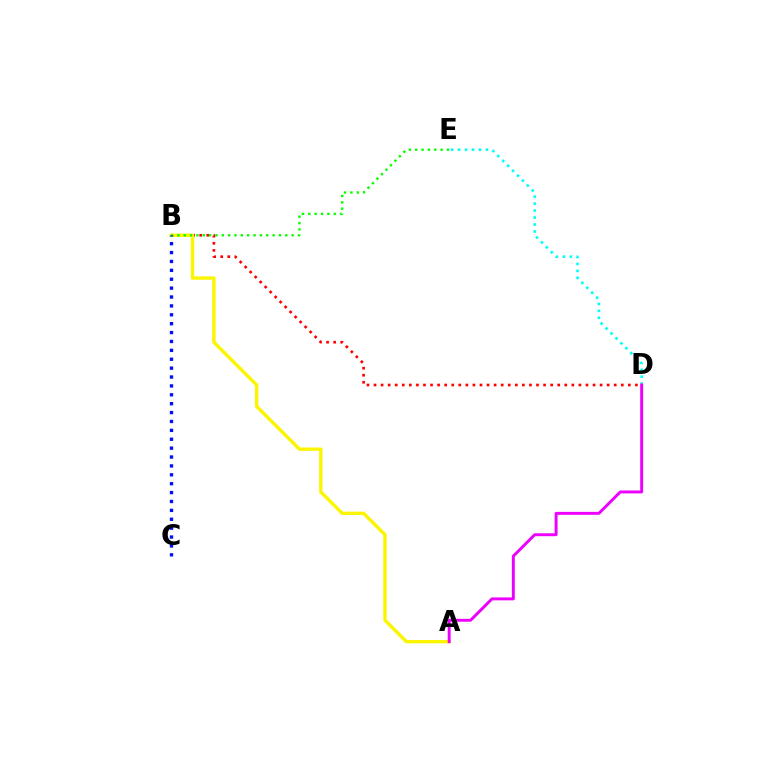{('B', 'D'): [{'color': '#ff0000', 'line_style': 'dotted', 'thickness': 1.92}], ('A', 'B'): [{'color': '#fcf500', 'line_style': 'solid', 'thickness': 2.44}], ('D', 'E'): [{'color': '#00fff6', 'line_style': 'dotted', 'thickness': 1.89}], ('B', 'E'): [{'color': '#08ff00', 'line_style': 'dotted', 'thickness': 1.72}], ('A', 'D'): [{'color': '#ee00ff', 'line_style': 'solid', 'thickness': 2.11}], ('B', 'C'): [{'color': '#0010ff', 'line_style': 'dotted', 'thickness': 2.42}]}